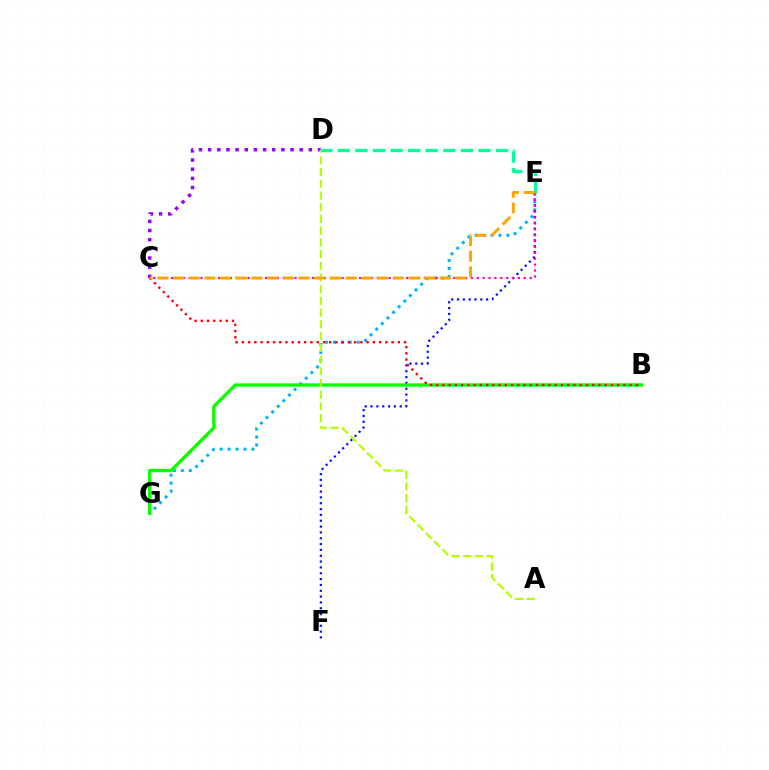{('E', 'G'): [{'color': '#00b5ff', 'line_style': 'dotted', 'thickness': 2.16}], ('C', 'D'): [{'color': '#9b00ff', 'line_style': 'dotted', 'thickness': 2.49}], ('E', 'F'): [{'color': '#0010ff', 'line_style': 'dotted', 'thickness': 1.59}], ('B', 'G'): [{'color': '#08ff00', 'line_style': 'solid', 'thickness': 2.42}], ('C', 'E'): [{'color': '#ff00bd', 'line_style': 'dotted', 'thickness': 1.6}, {'color': '#ffa500', 'line_style': 'dashed', 'thickness': 2.13}], ('A', 'D'): [{'color': '#b3ff00', 'line_style': 'dashed', 'thickness': 1.59}], ('D', 'E'): [{'color': '#00ff9d', 'line_style': 'dashed', 'thickness': 2.39}], ('B', 'C'): [{'color': '#ff0000', 'line_style': 'dotted', 'thickness': 1.7}]}